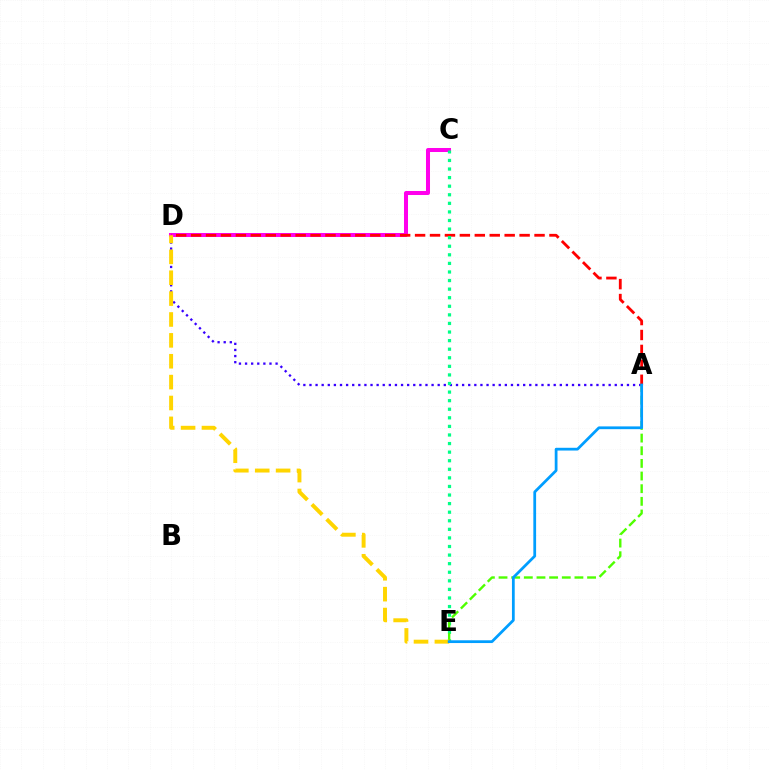{('A', 'D'): [{'color': '#3700ff', 'line_style': 'dotted', 'thickness': 1.66}, {'color': '#ff0000', 'line_style': 'dashed', 'thickness': 2.03}], ('C', 'D'): [{'color': '#ff00ed', 'line_style': 'solid', 'thickness': 2.89}], ('C', 'E'): [{'color': '#00ff86', 'line_style': 'dotted', 'thickness': 2.33}], ('A', 'E'): [{'color': '#4fff00', 'line_style': 'dashed', 'thickness': 1.72}, {'color': '#009eff', 'line_style': 'solid', 'thickness': 1.99}], ('D', 'E'): [{'color': '#ffd500', 'line_style': 'dashed', 'thickness': 2.84}]}